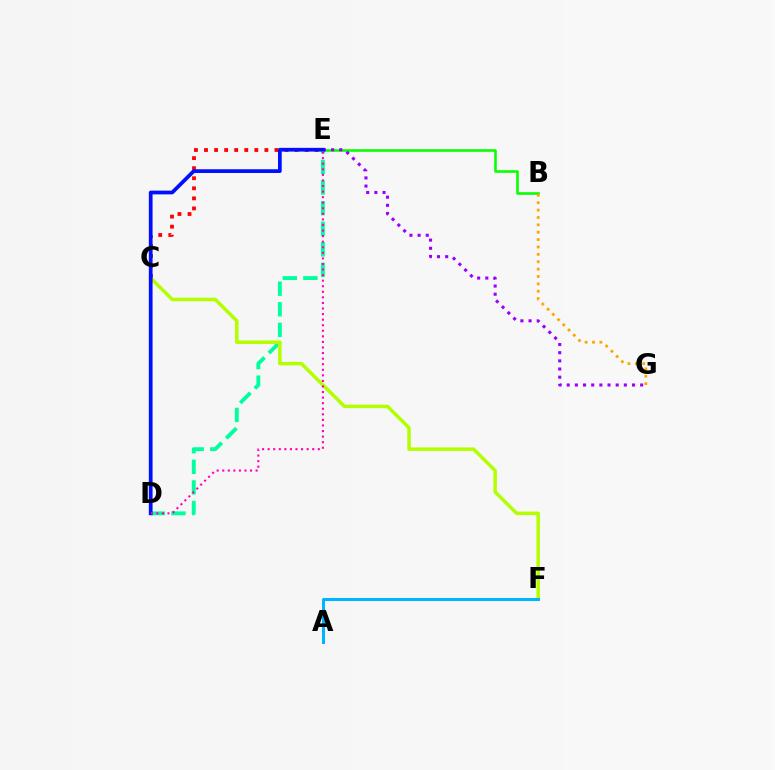{('B', 'E'): [{'color': '#08ff00', 'line_style': 'solid', 'thickness': 1.85}], ('B', 'G'): [{'color': '#ffa500', 'line_style': 'dotted', 'thickness': 2.0}], ('C', 'E'): [{'color': '#ff0000', 'line_style': 'dotted', 'thickness': 2.73}], ('D', 'E'): [{'color': '#00ff9d', 'line_style': 'dashed', 'thickness': 2.8}, {'color': '#0010ff', 'line_style': 'solid', 'thickness': 2.7}, {'color': '#ff00bd', 'line_style': 'dotted', 'thickness': 1.51}], ('E', 'G'): [{'color': '#9b00ff', 'line_style': 'dotted', 'thickness': 2.22}], ('C', 'F'): [{'color': '#b3ff00', 'line_style': 'solid', 'thickness': 2.52}], ('A', 'F'): [{'color': '#00b5ff', 'line_style': 'solid', 'thickness': 2.17}]}